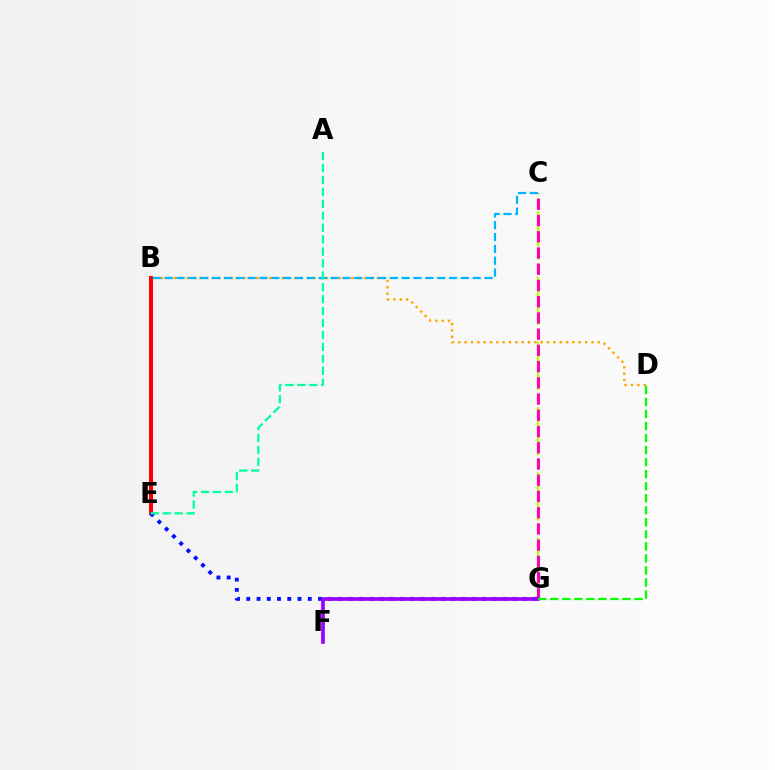{('B', 'E'): [{'color': '#ff0000', 'line_style': 'solid', 'thickness': 2.89}], ('C', 'G'): [{'color': '#b3ff00', 'line_style': 'dashed', 'thickness': 1.77}, {'color': '#ff00bd', 'line_style': 'dashed', 'thickness': 2.2}], ('E', 'G'): [{'color': '#0010ff', 'line_style': 'dotted', 'thickness': 2.78}], ('B', 'D'): [{'color': '#ffa500', 'line_style': 'dotted', 'thickness': 1.72}], ('B', 'C'): [{'color': '#00b5ff', 'line_style': 'dashed', 'thickness': 1.61}], ('A', 'E'): [{'color': '#00ff9d', 'line_style': 'dashed', 'thickness': 1.62}], ('F', 'G'): [{'color': '#9b00ff', 'line_style': 'solid', 'thickness': 2.66}], ('D', 'G'): [{'color': '#08ff00', 'line_style': 'dashed', 'thickness': 1.63}]}